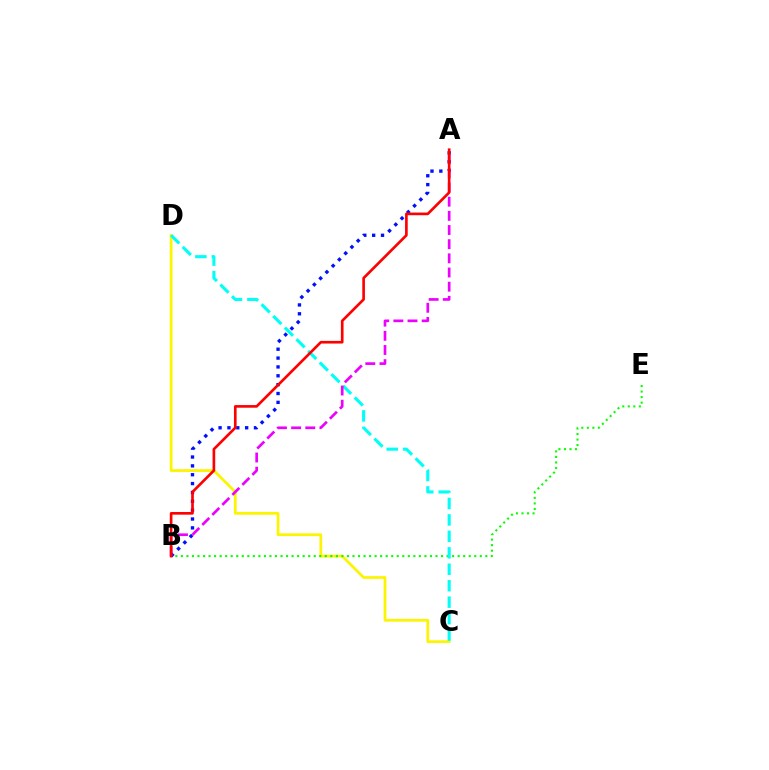{('C', 'D'): [{'color': '#fcf500', 'line_style': 'solid', 'thickness': 1.97}, {'color': '#00fff6', 'line_style': 'dashed', 'thickness': 2.23}], ('A', 'B'): [{'color': '#0010ff', 'line_style': 'dotted', 'thickness': 2.41}, {'color': '#ee00ff', 'line_style': 'dashed', 'thickness': 1.92}, {'color': '#ff0000', 'line_style': 'solid', 'thickness': 1.91}], ('B', 'E'): [{'color': '#08ff00', 'line_style': 'dotted', 'thickness': 1.5}]}